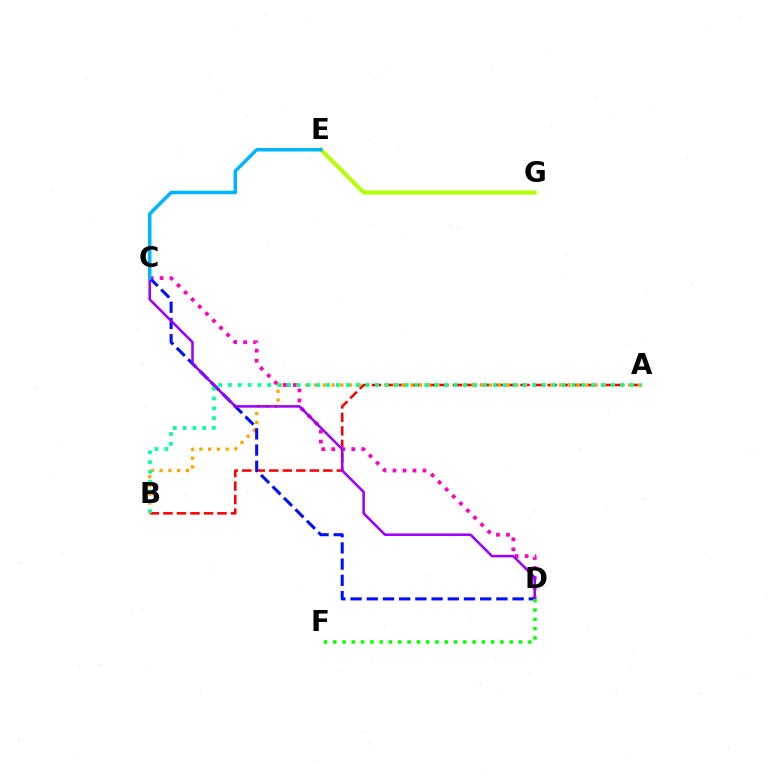{('E', 'G'): [{'color': '#b3ff00', 'line_style': 'solid', 'thickness': 2.89}], ('A', 'B'): [{'color': '#ff0000', 'line_style': 'dashed', 'thickness': 1.84}, {'color': '#ffa500', 'line_style': 'dotted', 'thickness': 2.38}, {'color': '#00ff9d', 'line_style': 'dotted', 'thickness': 2.67}], ('C', 'D'): [{'color': '#ff00bd', 'line_style': 'dotted', 'thickness': 2.72}, {'color': '#0010ff', 'line_style': 'dashed', 'thickness': 2.2}, {'color': '#9b00ff', 'line_style': 'solid', 'thickness': 1.83}], ('C', 'E'): [{'color': '#00b5ff', 'line_style': 'solid', 'thickness': 2.53}], ('D', 'F'): [{'color': '#08ff00', 'line_style': 'dotted', 'thickness': 2.52}]}